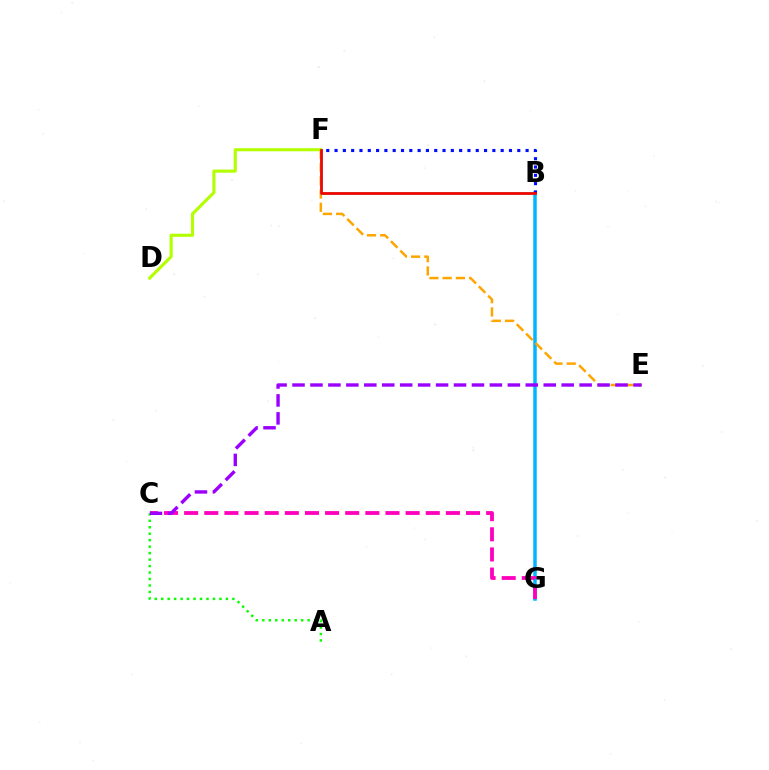{('B', 'G'): [{'color': '#00b5ff', 'line_style': 'solid', 'thickness': 2.52}], ('D', 'F'): [{'color': '#b3ff00', 'line_style': 'solid', 'thickness': 2.23}], ('C', 'G'): [{'color': '#ff00bd', 'line_style': 'dashed', 'thickness': 2.74}], ('A', 'C'): [{'color': '#08ff00', 'line_style': 'dotted', 'thickness': 1.76}], ('E', 'F'): [{'color': '#ffa500', 'line_style': 'dashed', 'thickness': 1.8}], ('B', 'F'): [{'color': '#00ff9d', 'line_style': 'solid', 'thickness': 2.01}, {'color': '#0010ff', 'line_style': 'dotted', 'thickness': 2.26}, {'color': '#ff0000', 'line_style': 'solid', 'thickness': 1.95}], ('C', 'E'): [{'color': '#9b00ff', 'line_style': 'dashed', 'thickness': 2.44}]}